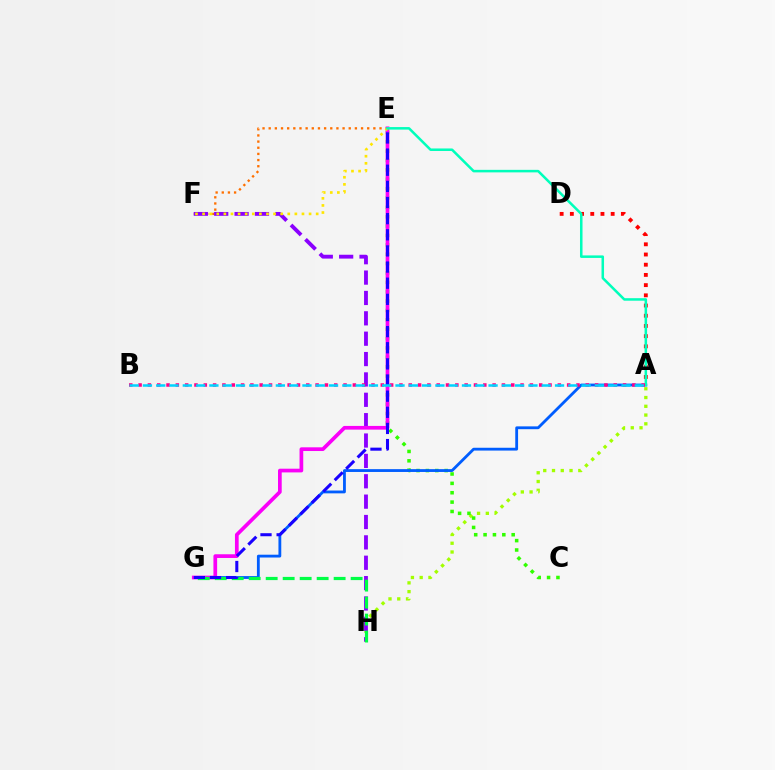{('A', 'H'): [{'color': '#a2ff00', 'line_style': 'dotted', 'thickness': 2.38}], ('E', 'F'): [{'color': '#ff7000', 'line_style': 'dotted', 'thickness': 1.67}, {'color': '#ffe600', 'line_style': 'dotted', 'thickness': 1.93}], ('C', 'E'): [{'color': '#31ff00', 'line_style': 'dotted', 'thickness': 2.55}], ('F', 'H'): [{'color': '#8a00ff', 'line_style': 'dashed', 'thickness': 2.77}], ('A', 'G'): [{'color': '#005dff', 'line_style': 'solid', 'thickness': 2.03}], ('A', 'D'): [{'color': '#ff0000', 'line_style': 'dotted', 'thickness': 2.77}], ('E', 'G'): [{'color': '#fa00f9', 'line_style': 'solid', 'thickness': 2.67}, {'color': '#1900ff', 'line_style': 'dashed', 'thickness': 2.19}], ('G', 'H'): [{'color': '#00ff45', 'line_style': 'dashed', 'thickness': 2.31}], ('A', 'E'): [{'color': '#00ffbb', 'line_style': 'solid', 'thickness': 1.82}], ('A', 'B'): [{'color': '#ff0088', 'line_style': 'dotted', 'thickness': 2.53}, {'color': '#00d3ff', 'line_style': 'dashed', 'thickness': 1.81}]}